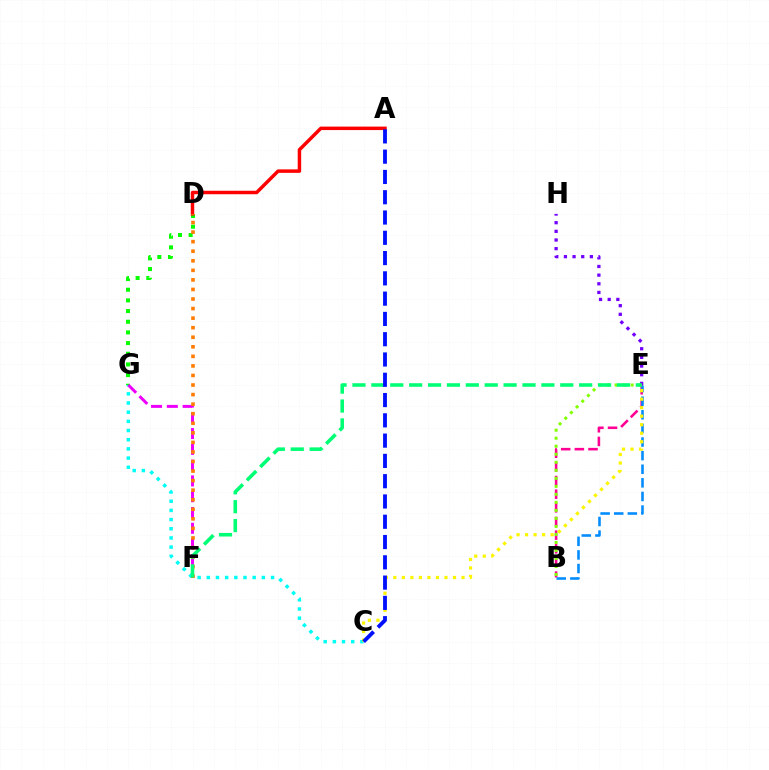{('B', 'E'): [{'color': '#ff0094', 'line_style': 'dashed', 'thickness': 1.85}, {'color': '#008cff', 'line_style': 'dashed', 'thickness': 1.85}, {'color': '#84ff00', 'line_style': 'dotted', 'thickness': 2.18}], ('D', 'G'): [{'color': '#08ff00', 'line_style': 'dotted', 'thickness': 2.9}], ('C', 'G'): [{'color': '#00fff6', 'line_style': 'dotted', 'thickness': 2.49}], ('A', 'D'): [{'color': '#ff0000', 'line_style': 'solid', 'thickness': 2.5}], ('F', 'G'): [{'color': '#ee00ff', 'line_style': 'dashed', 'thickness': 2.14}], ('C', 'E'): [{'color': '#fcf500', 'line_style': 'dotted', 'thickness': 2.32}], ('D', 'F'): [{'color': '#ff7c00', 'line_style': 'dotted', 'thickness': 2.6}], ('E', 'H'): [{'color': '#7200ff', 'line_style': 'dotted', 'thickness': 2.35}], ('E', 'F'): [{'color': '#00ff74', 'line_style': 'dashed', 'thickness': 2.57}], ('A', 'C'): [{'color': '#0010ff', 'line_style': 'dashed', 'thickness': 2.76}]}